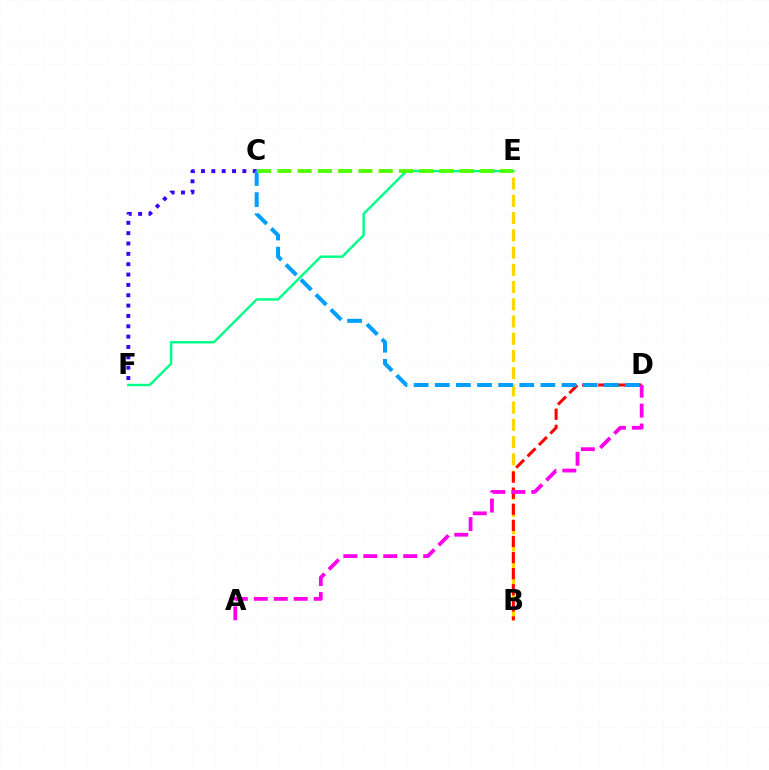{('B', 'E'): [{'color': '#ffd500', 'line_style': 'dashed', 'thickness': 2.34}], ('C', 'F'): [{'color': '#3700ff', 'line_style': 'dotted', 'thickness': 2.81}], ('B', 'D'): [{'color': '#ff0000', 'line_style': 'dashed', 'thickness': 2.19}], ('E', 'F'): [{'color': '#00ff86', 'line_style': 'solid', 'thickness': 1.76}], ('A', 'D'): [{'color': '#ff00ed', 'line_style': 'dashed', 'thickness': 2.71}], ('C', 'D'): [{'color': '#009eff', 'line_style': 'dashed', 'thickness': 2.87}], ('C', 'E'): [{'color': '#4fff00', 'line_style': 'dashed', 'thickness': 2.75}]}